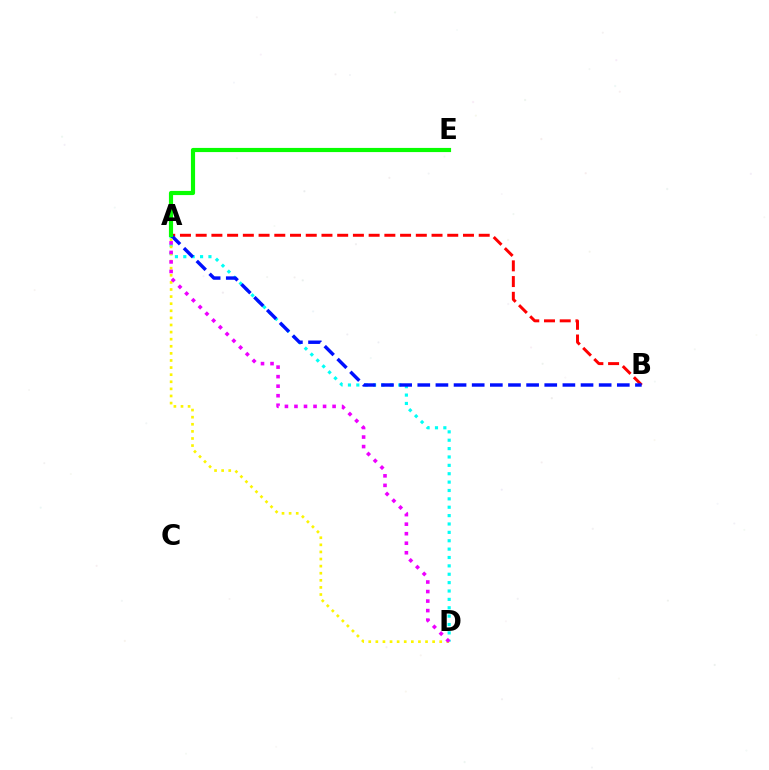{('A', 'B'): [{'color': '#ff0000', 'line_style': 'dashed', 'thickness': 2.14}, {'color': '#0010ff', 'line_style': 'dashed', 'thickness': 2.46}], ('A', 'D'): [{'color': '#00fff6', 'line_style': 'dotted', 'thickness': 2.28}, {'color': '#fcf500', 'line_style': 'dotted', 'thickness': 1.93}, {'color': '#ee00ff', 'line_style': 'dotted', 'thickness': 2.59}], ('A', 'E'): [{'color': '#08ff00', 'line_style': 'solid', 'thickness': 2.99}]}